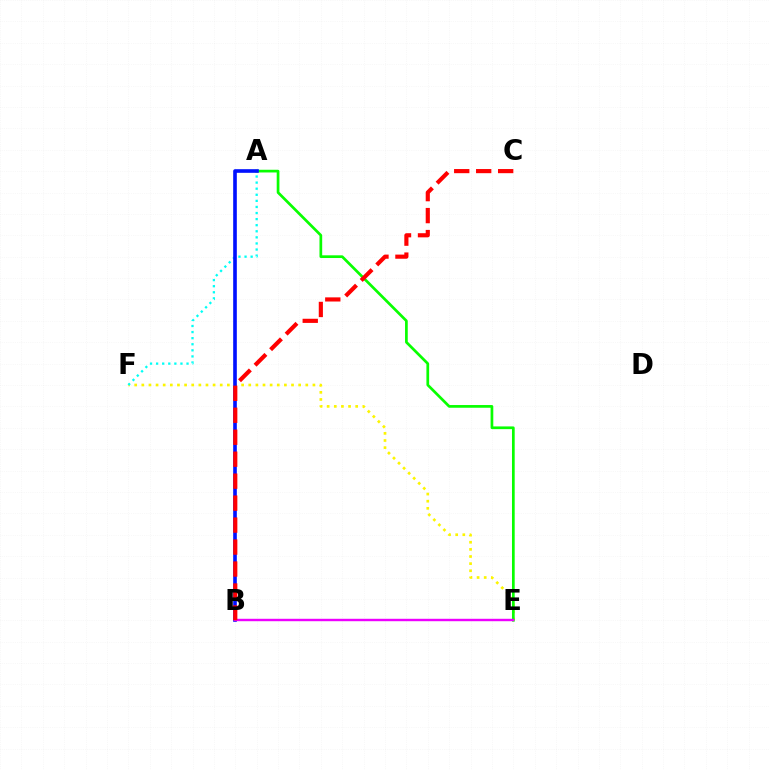{('E', 'F'): [{'color': '#fcf500', 'line_style': 'dotted', 'thickness': 1.94}], ('A', 'E'): [{'color': '#08ff00', 'line_style': 'solid', 'thickness': 1.95}], ('A', 'F'): [{'color': '#00fff6', 'line_style': 'dotted', 'thickness': 1.65}], ('A', 'B'): [{'color': '#0010ff', 'line_style': 'solid', 'thickness': 2.61}], ('B', 'E'): [{'color': '#ee00ff', 'line_style': 'solid', 'thickness': 1.74}], ('B', 'C'): [{'color': '#ff0000', 'line_style': 'dashed', 'thickness': 2.98}]}